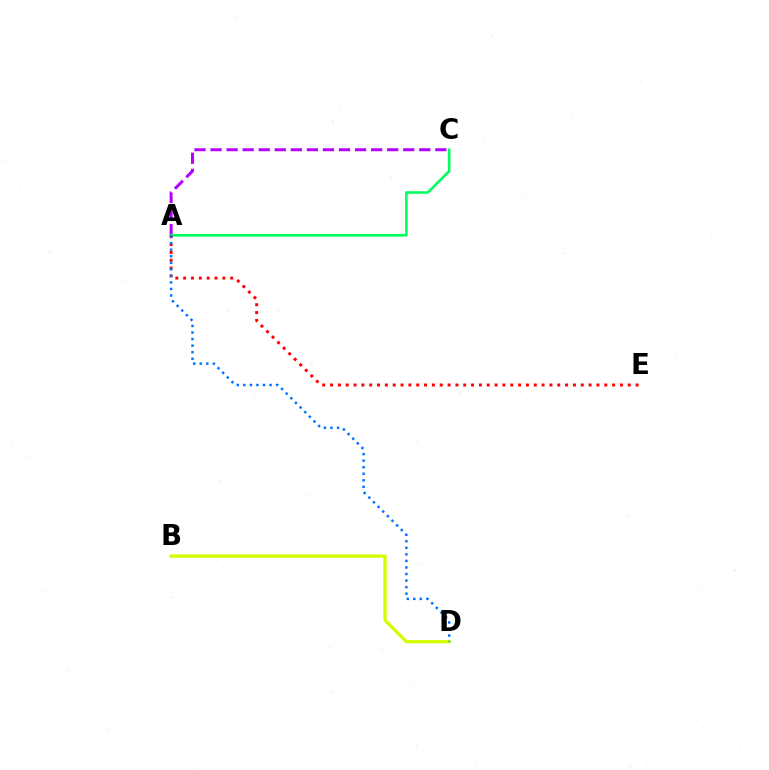{('B', 'D'): [{'color': '#d1ff00', 'line_style': 'solid', 'thickness': 2.38}], ('A', 'C'): [{'color': '#b900ff', 'line_style': 'dashed', 'thickness': 2.18}, {'color': '#00ff5c', 'line_style': 'solid', 'thickness': 1.88}], ('A', 'E'): [{'color': '#ff0000', 'line_style': 'dotted', 'thickness': 2.13}], ('A', 'D'): [{'color': '#0074ff', 'line_style': 'dotted', 'thickness': 1.78}]}